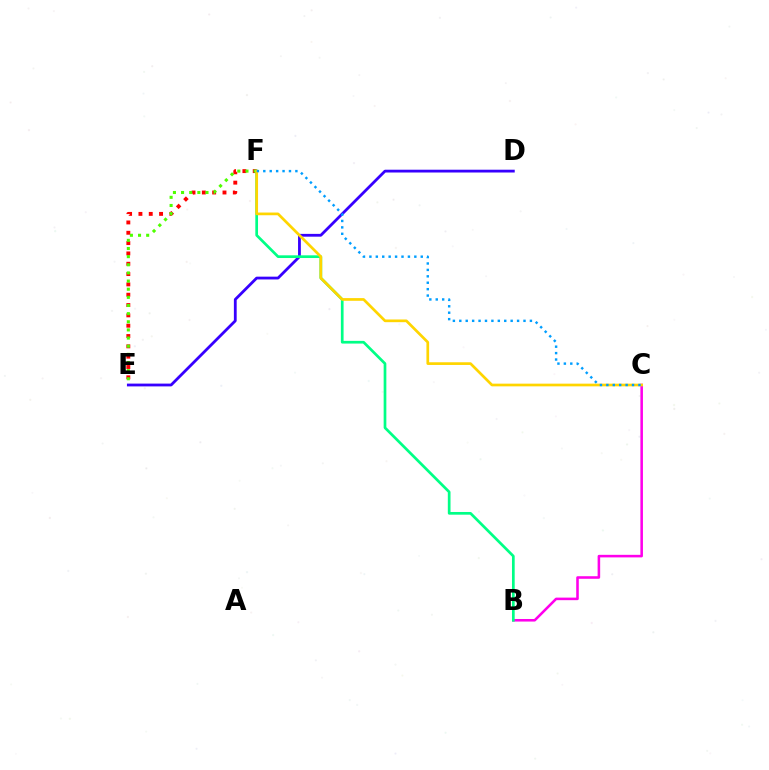{('D', 'E'): [{'color': '#3700ff', 'line_style': 'solid', 'thickness': 2.01}], ('E', 'F'): [{'color': '#ff0000', 'line_style': 'dotted', 'thickness': 2.81}, {'color': '#4fff00', 'line_style': 'dotted', 'thickness': 2.21}], ('B', 'C'): [{'color': '#ff00ed', 'line_style': 'solid', 'thickness': 1.84}], ('B', 'F'): [{'color': '#00ff86', 'line_style': 'solid', 'thickness': 1.95}], ('C', 'F'): [{'color': '#ffd500', 'line_style': 'solid', 'thickness': 1.94}, {'color': '#009eff', 'line_style': 'dotted', 'thickness': 1.74}]}